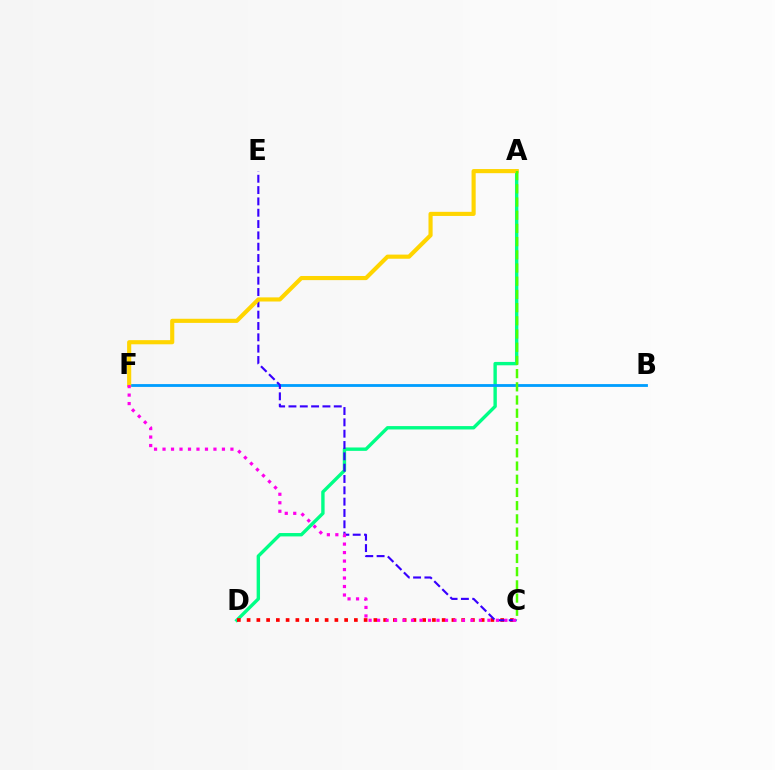{('A', 'D'): [{'color': '#00ff86', 'line_style': 'solid', 'thickness': 2.44}], ('C', 'D'): [{'color': '#ff0000', 'line_style': 'dotted', 'thickness': 2.65}], ('B', 'F'): [{'color': '#009eff', 'line_style': 'solid', 'thickness': 2.03}], ('C', 'E'): [{'color': '#3700ff', 'line_style': 'dashed', 'thickness': 1.54}], ('A', 'F'): [{'color': '#ffd500', 'line_style': 'solid', 'thickness': 2.97}], ('C', 'F'): [{'color': '#ff00ed', 'line_style': 'dotted', 'thickness': 2.31}], ('A', 'C'): [{'color': '#4fff00', 'line_style': 'dashed', 'thickness': 1.79}]}